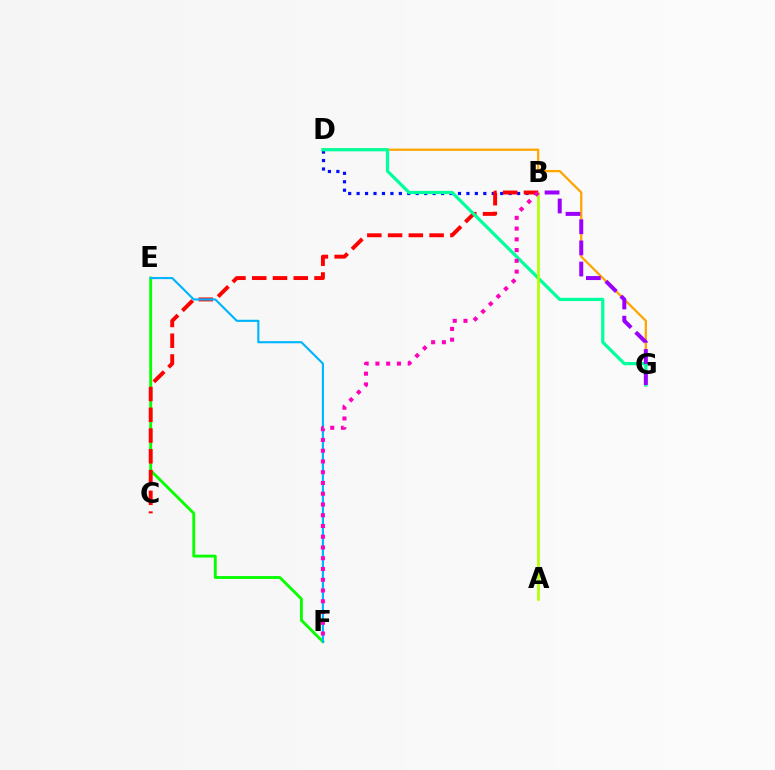{('B', 'D'): [{'color': '#0010ff', 'line_style': 'dotted', 'thickness': 2.29}], ('E', 'F'): [{'color': '#08ff00', 'line_style': 'solid', 'thickness': 2.07}, {'color': '#00b5ff', 'line_style': 'solid', 'thickness': 1.54}], ('D', 'G'): [{'color': '#ffa500', 'line_style': 'solid', 'thickness': 1.63}, {'color': '#00ff9d', 'line_style': 'solid', 'thickness': 2.33}], ('B', 'C'): [{'color': '#ff0000', 'line_style': 'dashed', 'thickness': 2.82}], ('A', 'B'): [{'color': '#b3ff00', 'line_style': 'solid', 'thickness': 1.94}], ('B', 'G'): [{'color': '#9b00ff', 'line_style': 'dashed', 'thickness': 2.87}], ('B', 'F'): [{'color': '#ff00bd', 'line_style': 'dotted', 'thickness': 2.92}]}